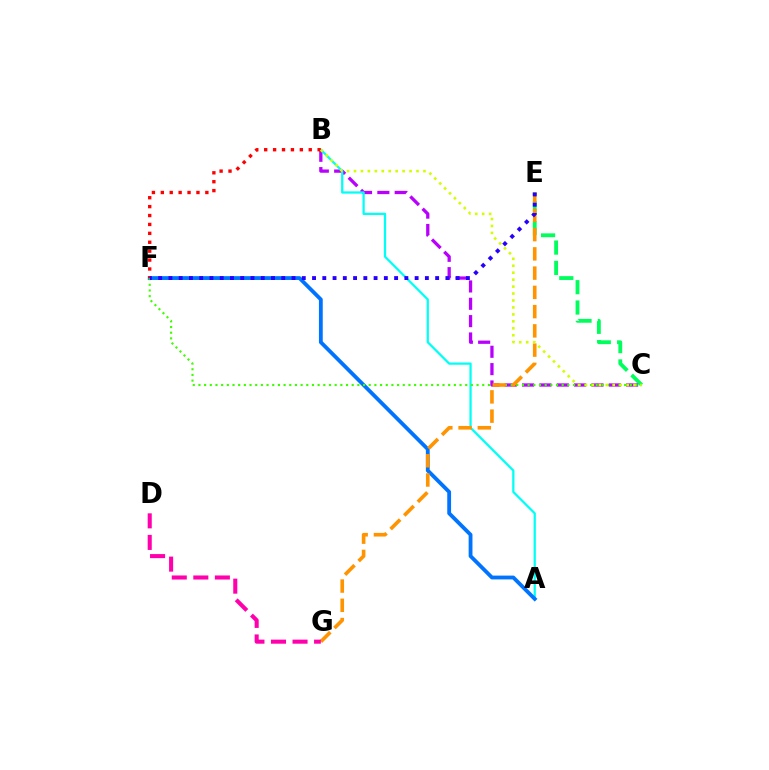{('C', 'E'): [{'color': '#00ff5c', 'line_style': 'dashed', 'thickness': 2.76}], ('B', 'C'): [{'color': '#b900ff', 'line_style': 'dashed', 'thickness': 2.36}, {'color': '#d1ff00', 'line_style': 'dotted', 'thickness': 1.89}], ('A', 'B'): [{'color': '#00fff6', 'line_style': 'solid', 'thickness': 1.62}], ('A', 'F'): [{'color': '#0074ff', 'line_style': 'solid', 'thickness': 2.75}], ('C', 'F'): [{'color': '#3dff00', 'line_style': 'dotted', 'thickness': 1.54}], ('B', 'F'): [{'color': '#ff0000', 'line_style': 'dotted', 'thickness': 2.42}], ('E', 'G'): [{'color': '#ff9400', 'line_style': 'dashed', 'thickness': 2.62}], ('E', 'F'): [{'color': '#2500ff', 'line_style': 'dotted', 'thickness': 2.79}], ('D', 'G'): [{'color': '#ff00ac', 'line_style': 'dashed', 'thickness': 2.93}]}